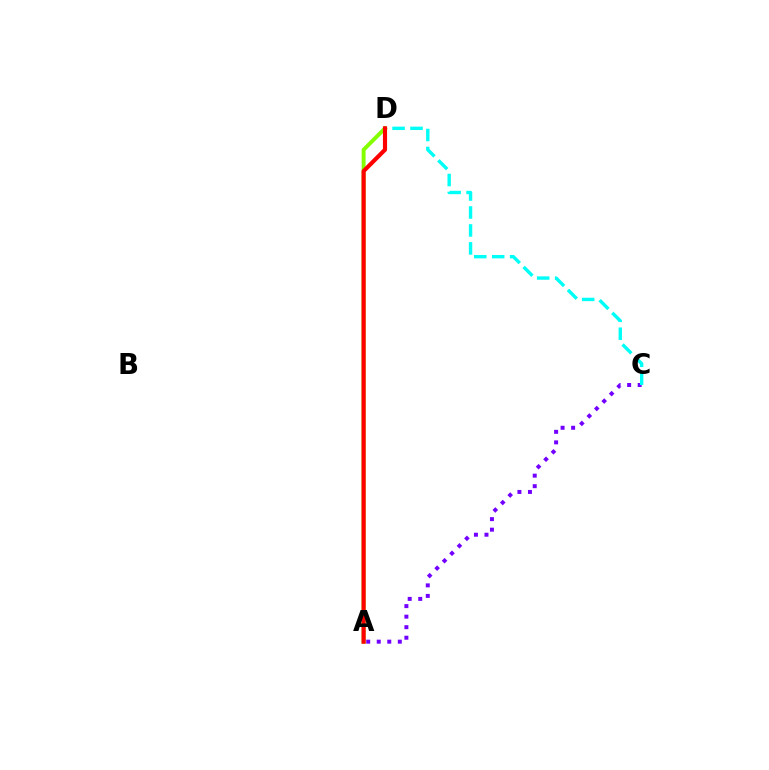{('A', 'C'): [{'color': '#7200ff', 'line_style': 'dotted', 'thickness': 2.86}], ('C', 'D'): [{'color': '#00fff6', 'line_style': 'dashed', 'thickness': 2.44}], ('A', 'D'): [{'color': '#84ff00', 'line_style': 'solid', 'thickness': 2.82}, {'color': '#ff0000', 'line_style': 'solid', 'thickness': 2.98}]}